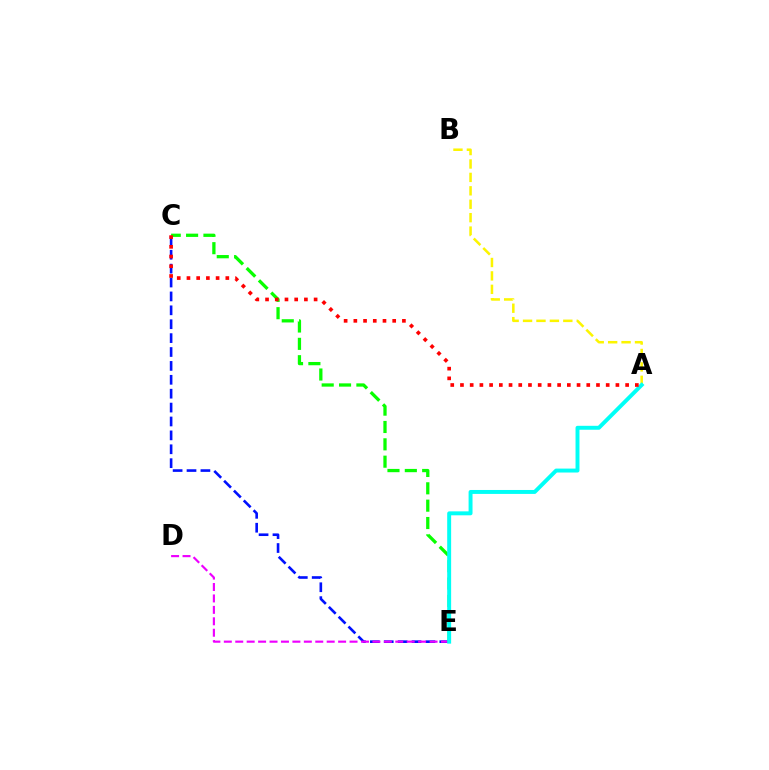{('C', 'E'): [{'color': '#0010ff', 'line_style': 'dashed', 'thickness': 1.89}, {'color': '#08ff00', 'line_style': 'dashed', 'thickness': 2.36}], ('A', 'B'): [{'color': '#fcf500', 'line_style': 'dashed', 'thickness': 1.82}], ('D', 'E'): [{'color': '#ee00ff', 'line_style': 'dashed', 'thickness': 1.55}], ('A', 'E'): [{'color': '#00fff6', 'line_style': 'solid', 'thickness': 2.84}], ('A', 'C'): [{'color': '#ff0000', 'line_style': 'dotted', 'thickness': 2.64}]}